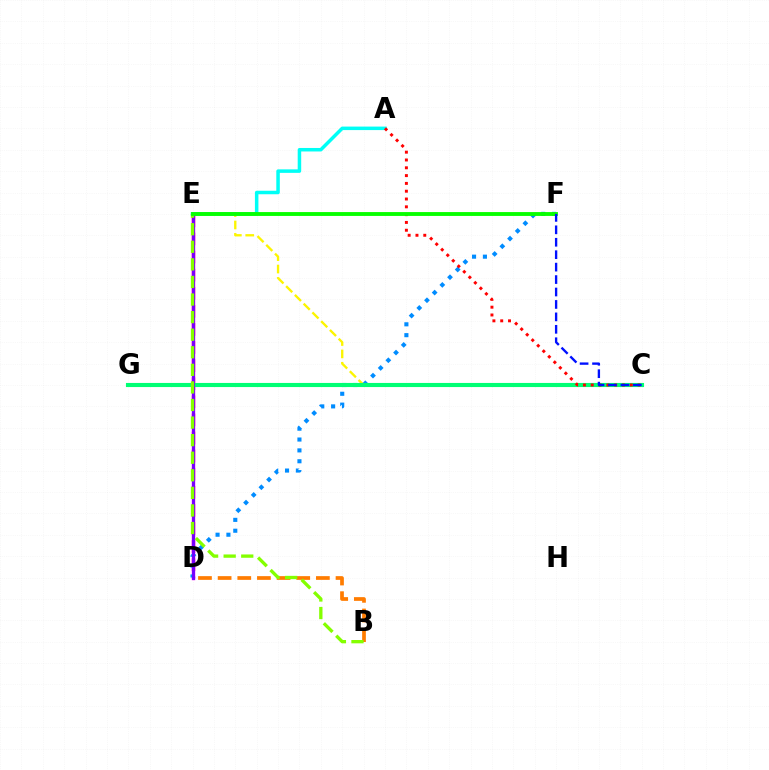{('D', 'E'): [{'color': '#ee00ff', 'line_style': 'solid', 'thickness': 2.46}, {'color': '#ff0094', 'line_style': 'dashed', 'thickness': 2.46}, {'color': '#7200ff', 'line_style': 'solid', 'thickness': 2.08}], ('C', 'E'): [{'color': '#fcf500', 'line_style': 'dashed', 'thickness': 1.68}], ('D', 'F'): [{'color': '#008cff', 'line_style': 'dotted', 'thickness': 2.95}], ('A', 'E'): [{'color': '#00fff6', 'line_style': 'solid', 'thickness': 2.52}], ('C', 'G'): [{'color': '#00ff74', 'line_style': 'solid', 'thickness': 2.96}], ('B', 'D'): [{'color': '#ff7c00', 'line_style': 'dashed', 'thickness': 2.67}], ('A', 'C'): [{'color': '#ff0000', 'line_style': 'dotted', 'thickness': 2.12}], ('B', 'E'): [{'color': '#84ff00', 'line_style': 'dashed', 'thickness': 2.39}], ('E', 'F'): [{'color': '#08ff00', 'line_style': 'solid', 'thickness': 2.78}], ('C', 'F'): [{'color': '#0010ff', 'line_style': 'dashed', 'thickness': 1.69}]}